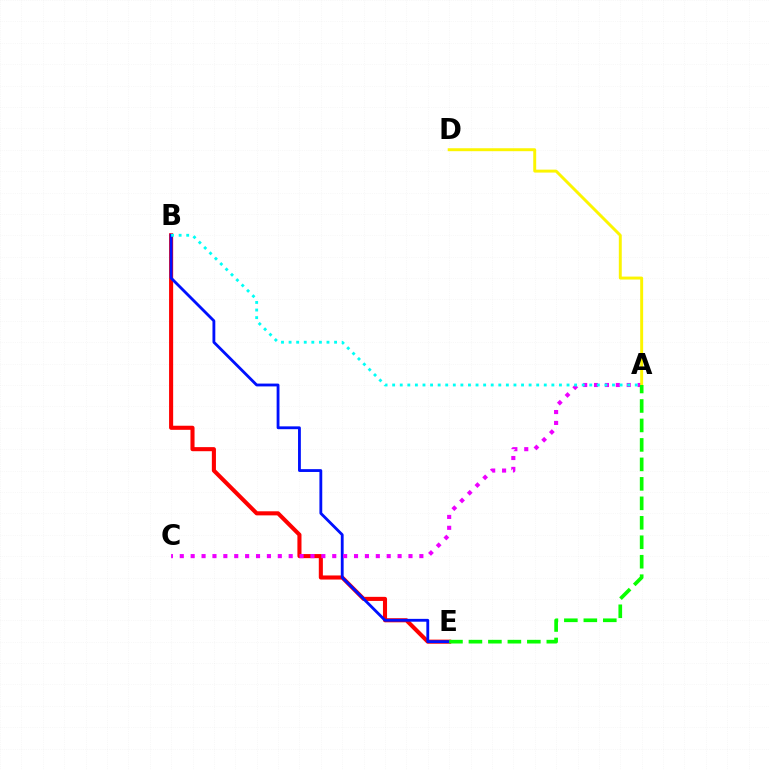{('B', 'E'): [{'color': '#ff0000', 'line_style': 'solid', 'thickness': 2.94}, {'color': '#0010ff', 'line_style': 'solid', 'thickness': 2.04}], ('A', 'C'): [{'color': '#ee00ff', 'line_style': 'dotted', 'thickness': 2.96}], ('A', 'B'): [{'color': '#00fff6', 'line_style': 'dotted', 'thickness': 2.06}], ('A', 'D'): [{'color': '#fcf500', 'line_style': 'solid', 'thickness': 2.12}], ('A', 'E'): [{'color': '#08ff00', 'line_style': 'dashed', 'thickness': 2.64}]}